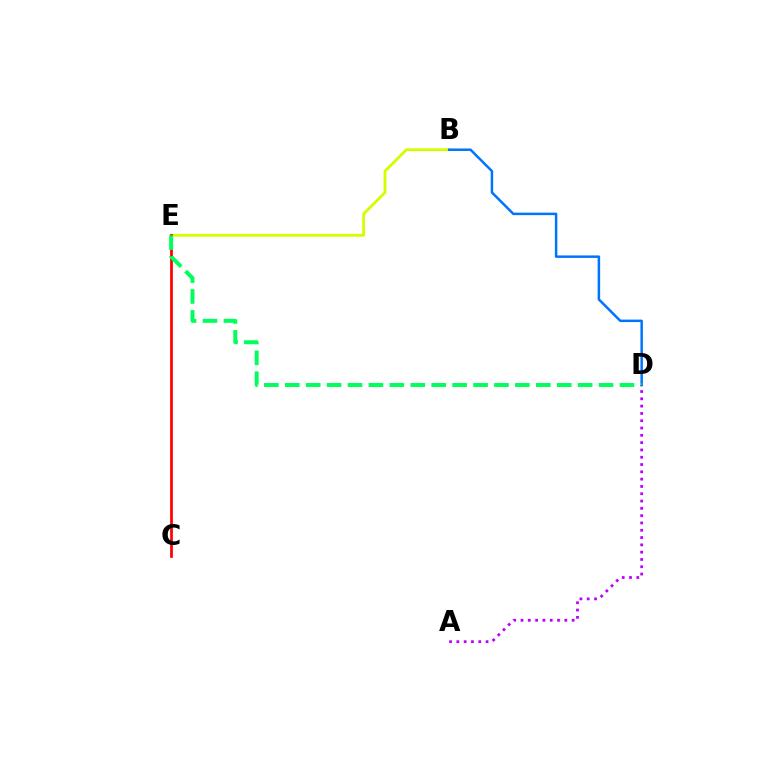{('B', 'E'): [{'color': '#d1ff00', 'line_style': 'solid', 'thickness': 2.03}], ('C', 'E'): [{'color': '#ff0000', 'line_style': 'solid', 'thickness': 1.96}], ('B', 'D'): [{'color': '#0074ff', 'line_style': 'solid', 'thickness': 1.79}], ('D', 'E'): [{'color': '#00ff5c', 'line_style': 'dashed', 'thickness': 2.84}], ('A', 'D'): [{'color': '#b900ff', 'line_style': 'dotted', 'thickness': 1.98}]}